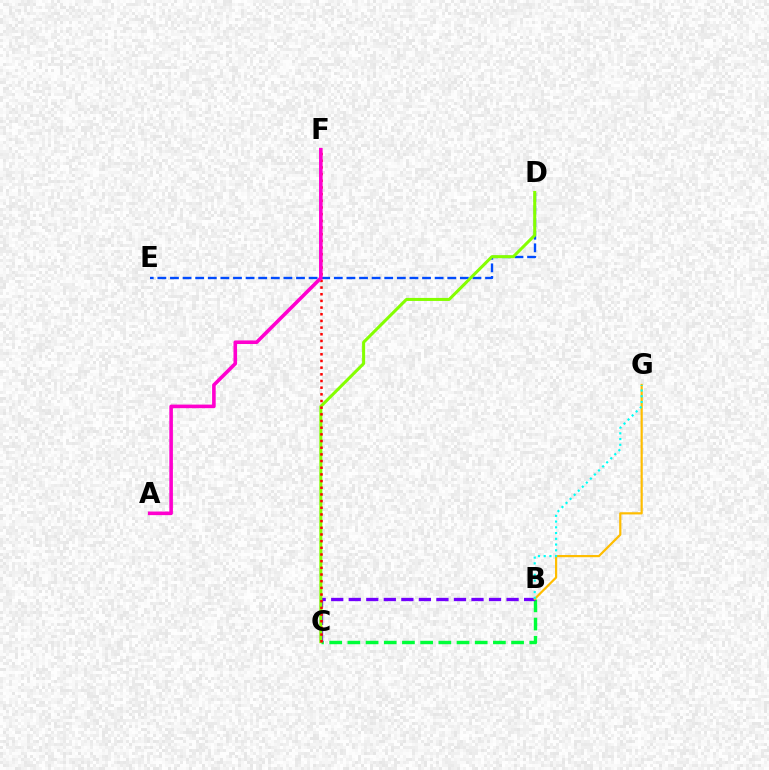{('B', 'C'): [{'color': '#00ff39', 'line_style': 'dashed', 'thickness': 2.47}, {'color': '#7200ff', 'line_style': 'dashed', 'thickness': 2.38}], ('D', 'E'): [{'color': '#004bff', 'line_style': 'dashed', 'thickness': 1.71}], ('C', 'D'): [{'color': '#84ff00', 'line_style': 'solid', 'thickness': 2.18}], ('B', 'G'): [{'color': '#ffbd00', 'line_style': 'solid', 'thickness': 1.58}, {'color': '#00fff6', 'line_style': 'dotted', 'thickness': 1.56}], ('C', 'F'): [{'color': '#ff0000', 'line_style': 'dotted', 'thickness': 1.81}], ('A', 'F'): [{'color': '#ff00cf', 'line_style': 'solid', 'thickness': 2.59}]}